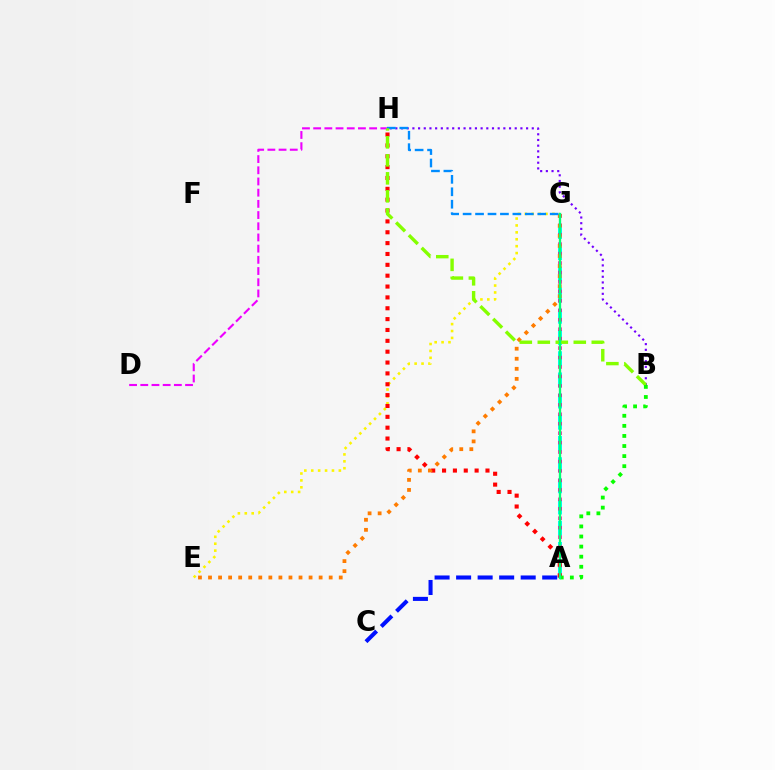{('E', 'G'): [{'color': '#fcf500', 'line_style': 'dotted', 'thickness': 1.88}, {'color': '#ff7c00', 'line_style': 'dotted', 'thickness': 2.73}], ('A', 'G'): [{'color': '#00fff6', 'line_style': 'dashed', 'thickness': 2.88}, {'color': '#ff0094', 'line_style': 'dotted', 'thickness': 2.57}, {'color': '#00ff74', 'line_style': 'solid', 'thickness': 1.68}], ('D', 'H'): [{'color': '#ee00ff', 'line_style': 'dashed', 'thickness': 1.52}], ('A', 'H'): [{'color': '#ff0000', 'line_style': 'dotted', 'thickness': 2.95}], ('A', 'C'): [{'color': '#0010ff', 'line_style': 'dashed', 'thickness': 2.92}], ('B', 'H'): [{'color': '#7200ff', 'line_style': 'dotted', 'thickness': 1.54}, {'color': '#84ff00', 'line_style': 'dashed', 'thickness': 2.44}], ('G', 'H'): [{'color': '#008cff', 'line_style': 'dashed', 'thickness': 1.69}], ('A', 'B'): [{'color': '#08ff00', 'line_style': 'dotted', 'thickness': 2.74}]}